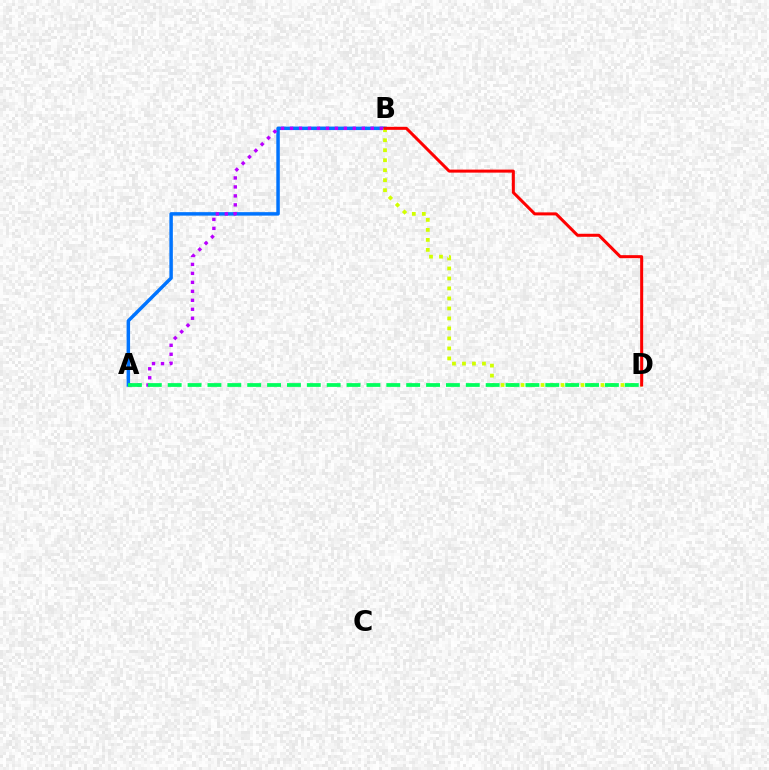{('A', 'B'): [{'color': '#0074ff', 'line_style': 'solid', 'thickness': 2.5}, {'color': '#b900ff', 'line_style': 'dotted', 'thickness': 2.44}], ('B', 'D'): [{'color': '#d1ff00', 'line_style': 'dotted', 'thickness': 2.72}, {'color': '#ff0000', 'line_style': 'solid', 'thickness': 2.17}], ('A', 'D'): [{'color': '#00ff5c', 'line_style': 'dashed', 'thickness': 2.7}]}